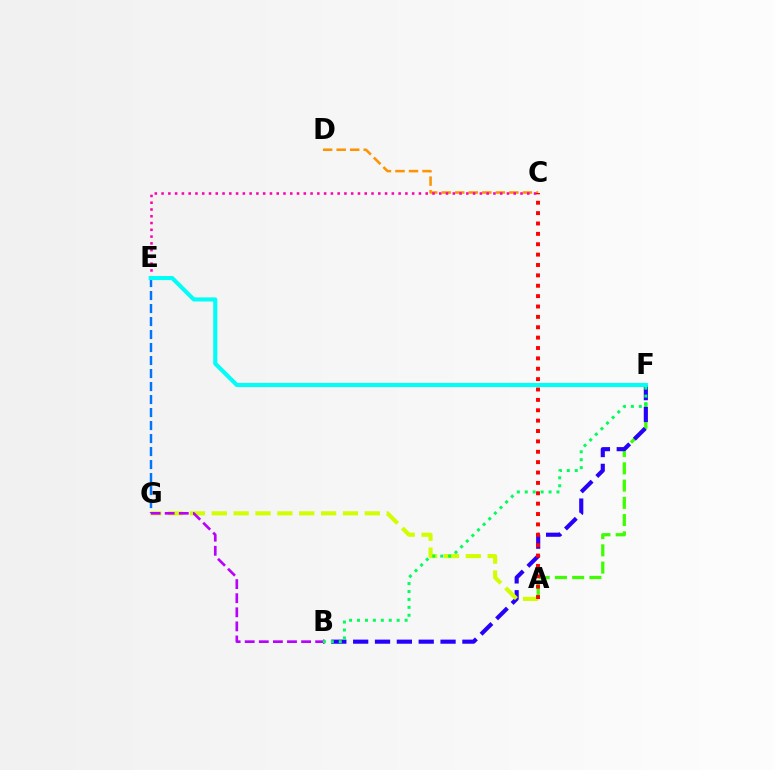{('A', 'F'): [{'color': '#3dff00', 'line_style': 'dashed', 'thickness': 2.34}], ('B', 'F'): [{'color': '#2500ff', 'line_style': 'dashed', 'thickness': 2.97}, {'color': '#00ff5c', 'line_style': 'dotted', 'thickness': 2.15}], ('A', 'G'): [{'color': '#d1ff00', 'line_style': 'dashed', 'thickness': 2.97}], ('E', 'G'): [{'color': '#0074ff', 'line_style': 'dashed', 'thickness': 1.77}], ('C', 'D'): [{'color': '#ff9400', 'line_style': 'dashed', 'thickness': 1.84}], ('C', 'E'): [{'color': '#ff00ac', 'line_style': 'dotted', 'thickness': 1.84}], ('A', 'C'): [{'color': '#ff0000', 'line_style': 'dotted', 'thickness': 2.82}], ('E', 'F'): [{'color': '#00fff6', 'line_style': 'solid', 'thickness': 2.96}], ('B', 'G'): [{'color': '#b900ff', 'line_style': 'dashed', 'thickness': 1.91}]}